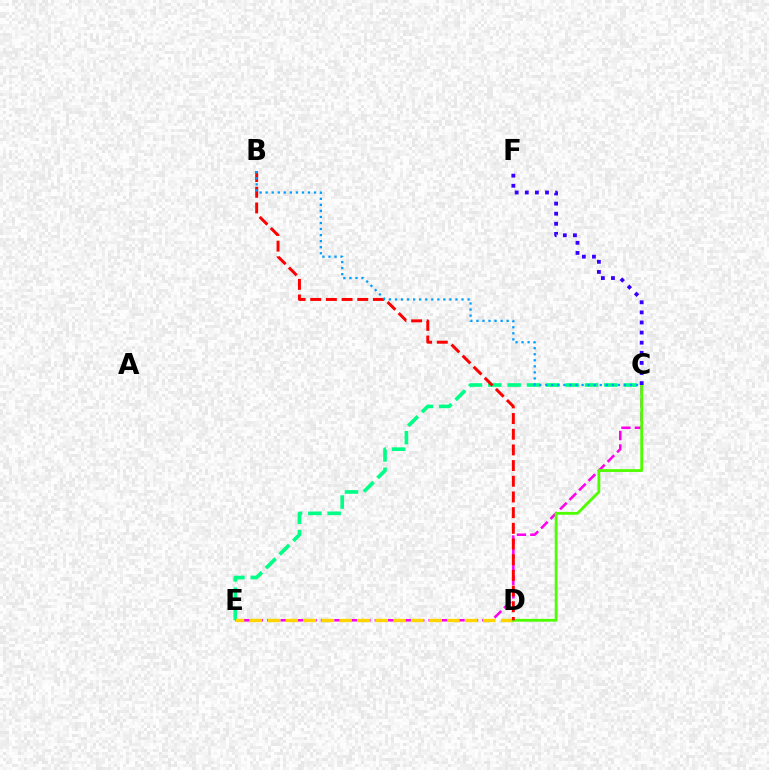{('C', 'E'): [{'color': '#00ff86', 'line_style': 'dashed', 'thickness': 2.63}, {'color': '#ff00ed', 'line_style': 'dashed', 'thickness': 1.83}], ('D', 'E'): [{'color': '#ffd500', 'line_style': 'dashed', 'thickness': 2.44}], ('C', 'D'): [{'color': '#4fff00', 'line_style': 'solid', 'thickness': 2.02}], ('B', 'D'): [{'color': '#ff0000', 'line_style': 'dashed', 'thickness': 2.13}], ('B', 'C'): [{'color': '#009eff', 'line_style': 'dotted', 'thickness': 1.64}], ('C', 'F'): [{'color': '#3700ff', 'line_style': 'dotted', 'thickness': 2.74}]}